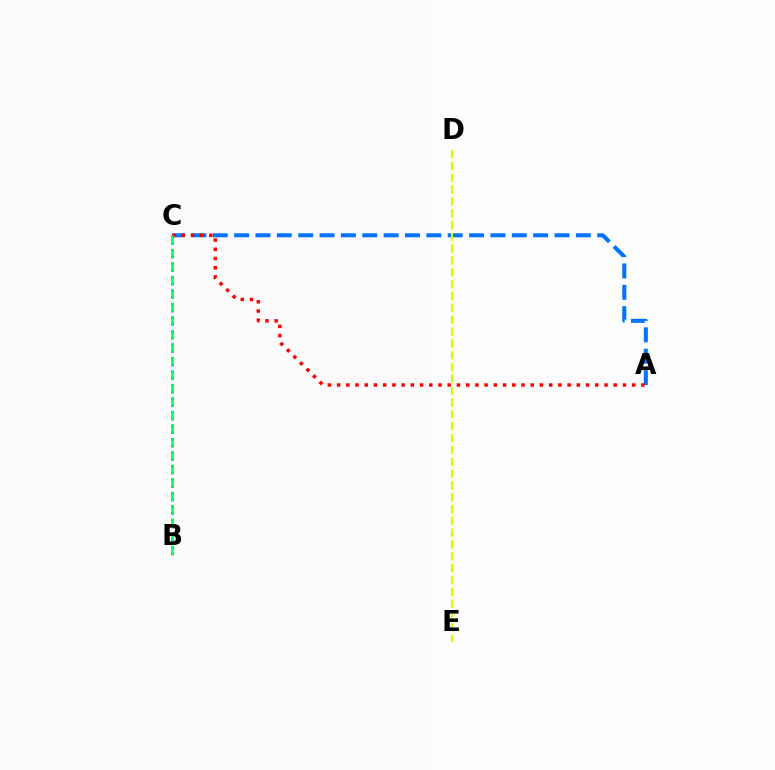{('A', 'C'): [{'color': '#0074ff', 'line_style': 'dashed', 'thickness': 2.9}, {'color': '#ff0000', 'line_style': 'dotted', 'thickness': 2.51}], ('B', 'C'): [{'color': '#b900ff', 'line_style': 'dotted', 'thickness': 1.83}, {'color': '#00ff5c', 'line_style': 'dashed', 'thickness': 1.83}], ('D', 'E'): [{'color': '#d1ff00', 'line_style': 'dashed', 'thickness': 1.61}]}